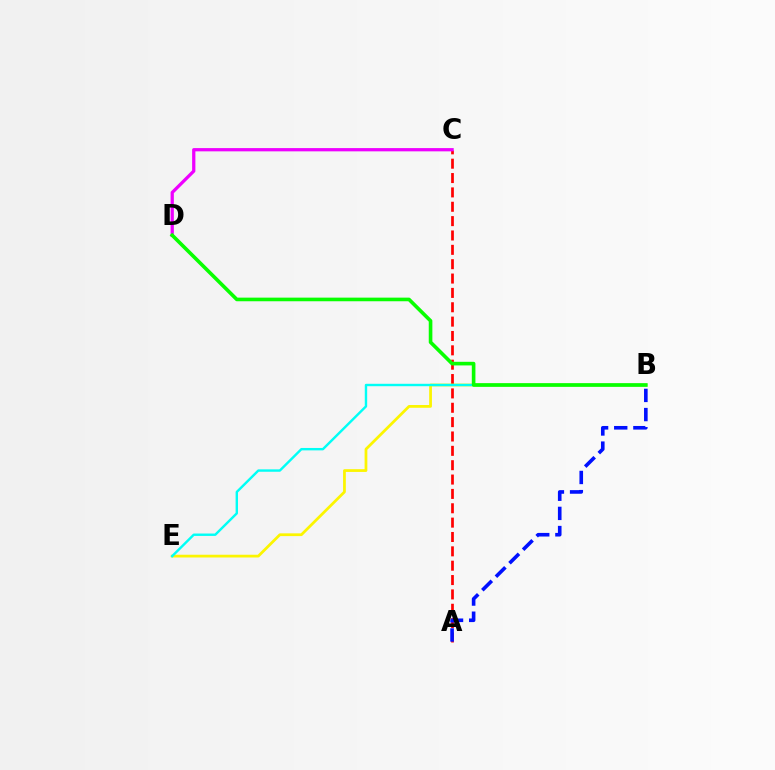{('A', 'C'): [{'color': '#ff0000', 'line_style': 'dashed', 'thickness': 1.95}], ('B', 'E'): [{'color': '#fcf500', 'line_style': 'solid', 'thickness': 1.98}, {'color': '#00fff6', 'line_style': 'solid', 'thickness': 1.73}], ('C', 'D'): [{'color': '#ee00ff', 'line_style': 'solid', 'thickness': 2.34}], ('B', 'D'): [{'color': '#08ff00', 'line_style': 'solid', 'thickness': 2.61}], ('A', 'B'): [{'color': '#0010ff', 'line_style': 'dashed', 'thickness': 2.6}]}